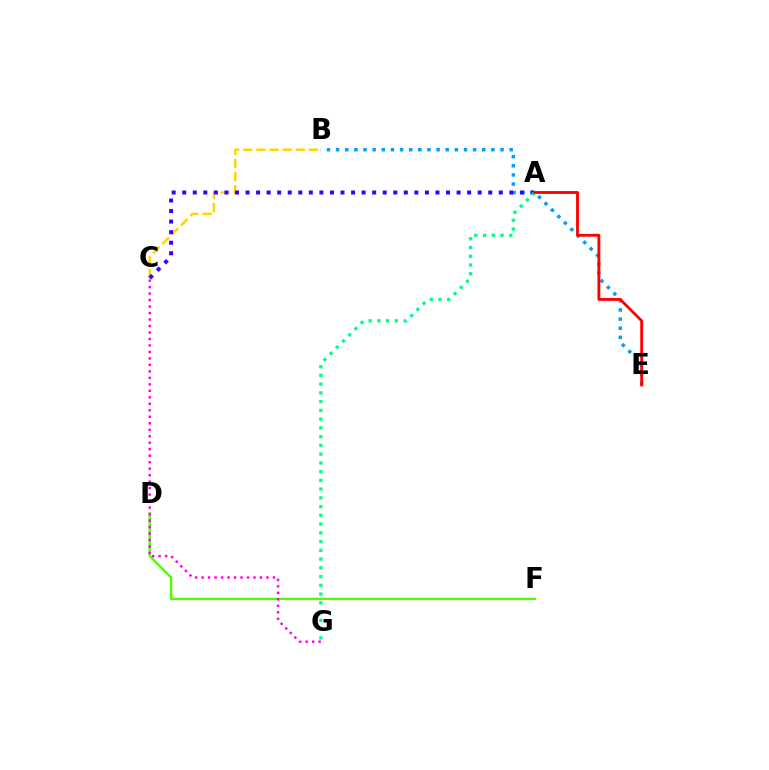{('B', 'C'): [{'color': '#ffd500', 'line_style': 'dashed', 'thickness': 1.78}], ('B', 'E'): [{'color': '#009eff', 'line_style': 'dotted', 'thickness': 2.48}], ('D', 'F'): [{'color': '#4fff00', 'line_style': 'solid', 'thickness': 1.73}], ('A', 'C'): [{'color': '#3700ff', 'line_style': 'dotted', 'thickness': 2.87}], ('C', 'G'): [{'color': '#ff00ed', 'line_style': 'dotted', 'thickness': 1.76}], ('A', 'G'): [{'color': '#00ff86', 'line_style': 'dotted', 'thickness': 2.38}], ('A', 'E'): [{'color': '#ff0000', 'line_style': 'solid', 'thickness': 2.05}]}